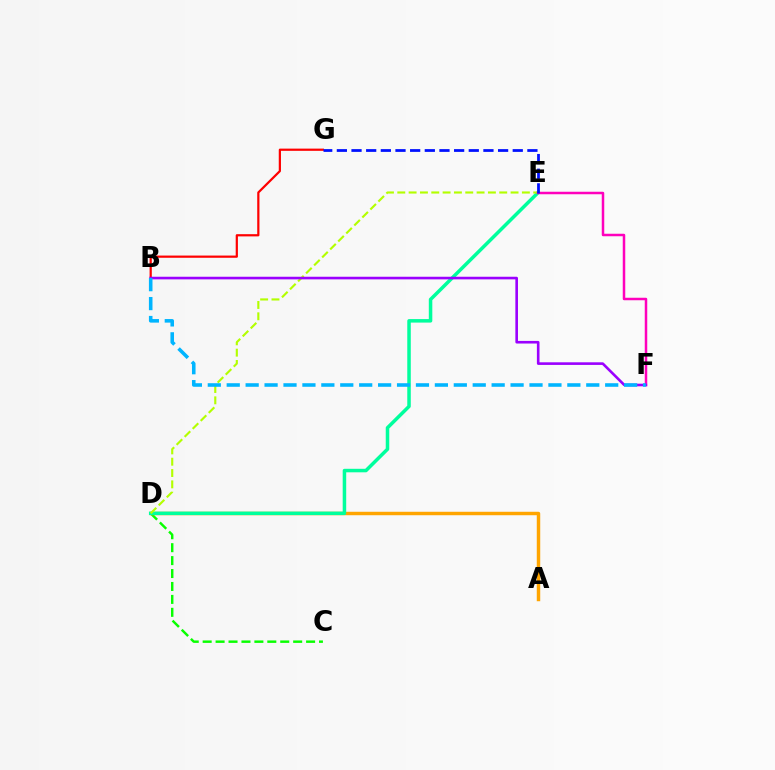{('C', 'D'): [{'color': '#08ff00', 'line_style': 'dashed', 'thickness': 1.76}], ('A', 'D'): [{'color': '#ffa500', 'line_style': 'solid', 'thickness': 2.49}], ('D', 'E'): [{'color': '#00ff9d', 'line_style': 'solid', 'thickness': 2.53}, {'color': '#b3ff00', 'line_style': 'dashed', 'thickness': 1.54}], ('B', 'G'): [{'color': '#ff0000', 'line_style': 'solid', 'thickness': 1.6}], ('E', 'F'): [{'color': '#ff00bd', 'line_style': 'solid', 'thickness': 1.8}], ('B', 'F'): [{'color': '#9b00ff', 'line_style': 'solid', 'thickness': 1.88}, {'color': '#00b5ff', 'line_style': 'dashed', 'thickness': 2.57}], ('E', 'G'): [{'color': '#0010ff', 'line_style': 'dashed', 'thickness': 1.99}]}